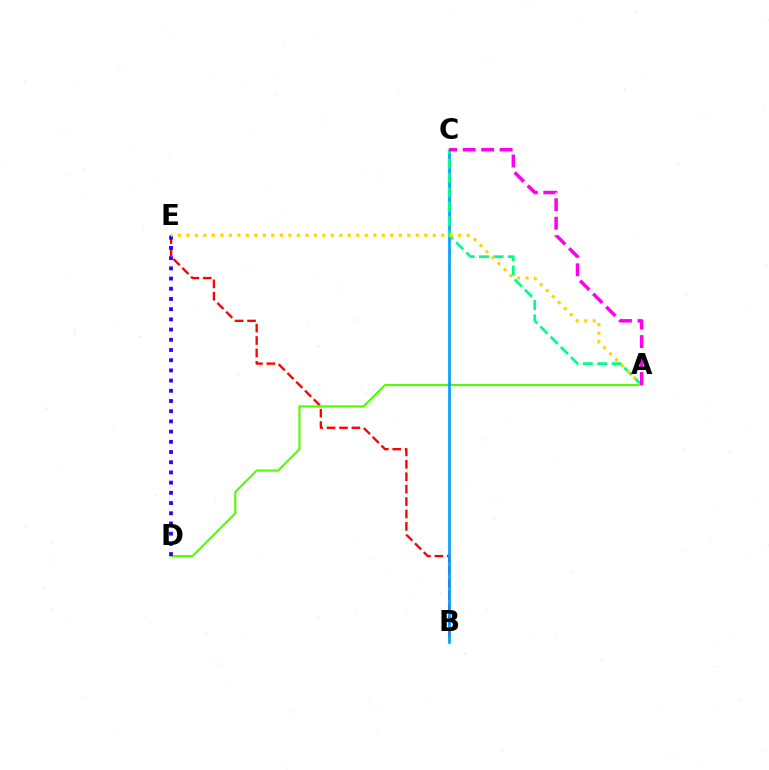{('B', 'E'): [{'color': '#ff0000', 'line_style': 'dashed', 'thickness': 1.69}], ('A', 'D'): [{'color': '#4fff00', 'line_style': 'solid', 'thickness': 1.5}], ('B', 'C'): [{'color': '#009eff', 'line_style': 'solid', 'thickness': 1.92}], ('A', 'C'): [{'color': '#00ff86', 'line_style': 'dashed', 'thickness': 1.96}, {'color': '#ff00ed', 'line_style': 'dashed', 'thickness': 2.51}], ('D', 'E'): [{'color': '#3700ff', 'line_style': 'dotted', 'thickness': 2.77}], ('A', 'E'): [{'color': '#ffd500', 'line_style': 'dotted', 'thickness': 2.31}]}